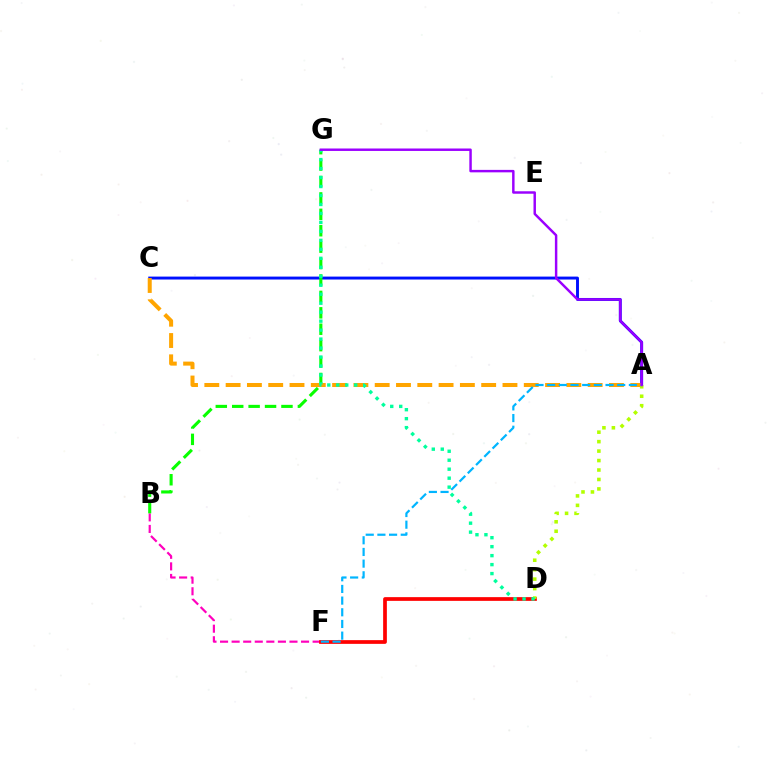{('A', 'C'): [{'color': '#0010ff', 'line_style': 'solid', 'thickness': 2.11}, {'color': '#ffa500', 'line_style': 'dashed', 'thickness': 2.89}], ('B', 'F'): [{'color': '#ff00bd', 'line_style': 'dashed', 'thickness': 1.57}], ('B', 'G'): [{'color': '#08ff00', 'line_style': 'dashed', 'thickness': 2.23}], ('D', 'F'): [{'color': '#ff0000', 'line_style': 'solid', 'thickness': 2.68}], ('A', 'D'): [{'color': '#b3ff00', 'line_style': 'dotted', 'thickness': 2.57}], ('D', 'G'): [{'color': '#00ff9d', 'line_style': 'dotted', 'thickness': 2.44}], ('A', 'F'): [{'color': '#00b5ff', 'line_style': 'dashed', 'thickness': 1.59}], ('A', 'G'): [{'color': '#9b00ff', 'line_style': 'solid', 'thickness': 1.77}]}